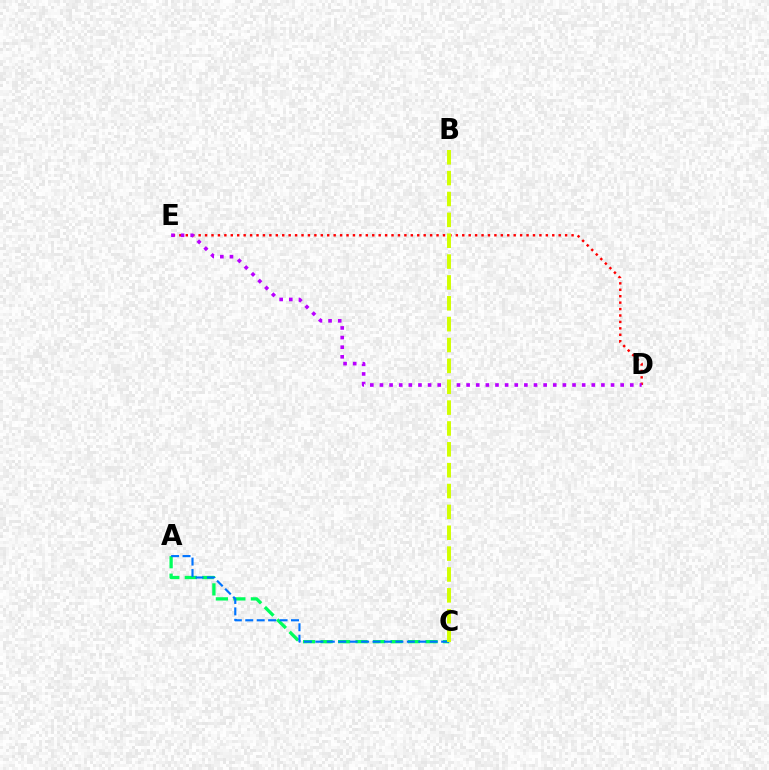{('A', 'C'): [{'color': '#00ff5c', 'line_style': 'dashed', 'thickness': 2.38}, {'color': '#0074ff', 'line_style': 'dashed', 'thickness': 1.55}], ('D', 'E'): [{'color': '#ff0000', 'line_style': 'dotted', 'thickness': 1.75}, {'color': '#b900ff', 'line_style': 'dotted', 'thickness': 2.62}], ('B', 'C'): [{'color': '#d1ff00', 'line_style': 'dashed', 'thickness': 2.83}]}